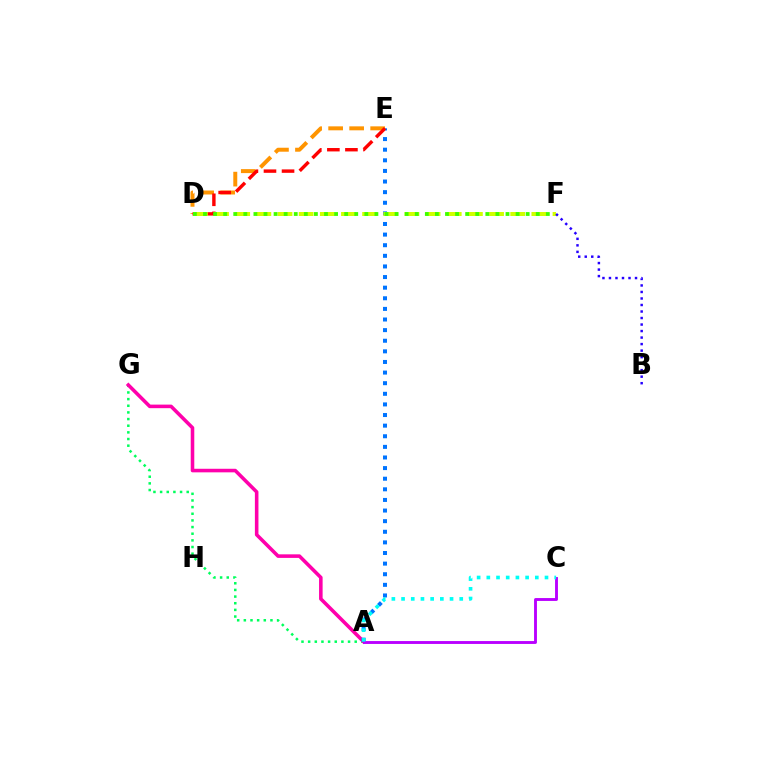{('A', 'G'): [{'color': '#00ff5c', 'line_style': 'dotted', 'thickness': 1.81}, {'color': '#ff00ac', 'line_style': 'solid', 'thickness': 2.57}], ('A', 'E'): [{'color': '#0074ff', 'line_style': 'dotted', 'thickness': 2.88}], ('D', 'E'): [{'color': '#ff9400', 'line_style': 'dashed', 'thickness': 2.85}, {'color': '#ff0000', 'line_style': 'dashed', 'thickness': 2.45}], ('D', 'F'): [{'color': '#d1ff00', 'line_style': 'dashed', 'thickness': 2.87}, {'color': '#3dff00', 'line_style': 'dotted', 'thickness': 2.74}], ('A', 'C'): [{'color': '#b900ff', 'line_style': 'solid', 'thickness': 2.07}, {'color': '#00fff6', 'line_style': 'dotted', 'thickness': 2.63}], ('B', 'F'): [{'color': '#2500ff', 'line_style': 'dotted', 'thickness': 1.77}]}